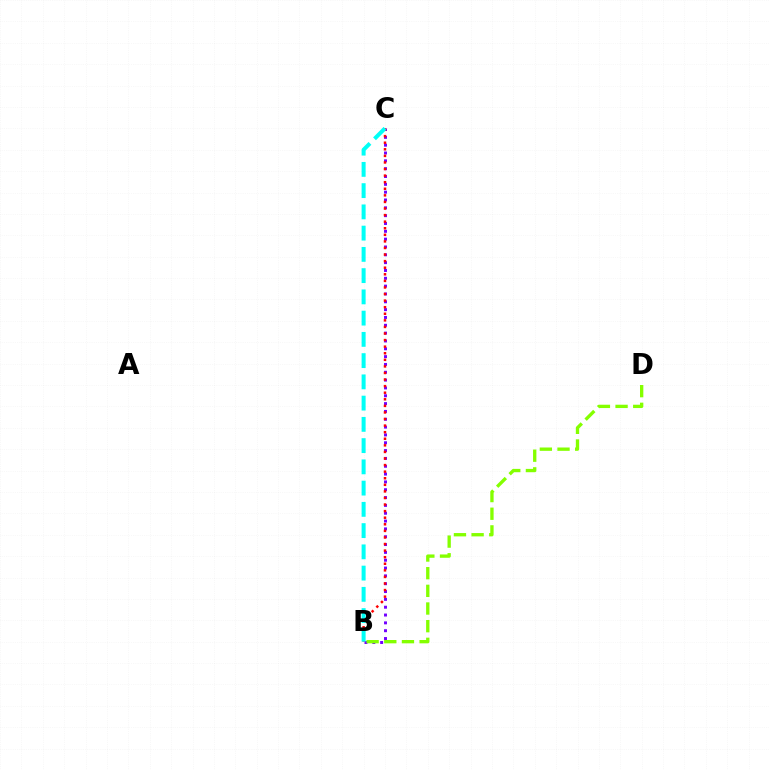{('B', 'C'): [{'color': '#7200ff', 'line_style': 'dotted', 'thickness': 2.13}, {'color': '#ff0000', 'line_style': 'dotted', 'thickness': 1.79}, {'color': '#00fff6', 'line_style': 'dashed', 'thickness': 2.89}], ('B', 'D'): [{'color': '#84ff00', 'line_style': 'dashed', 'thickness': 2.4}]}